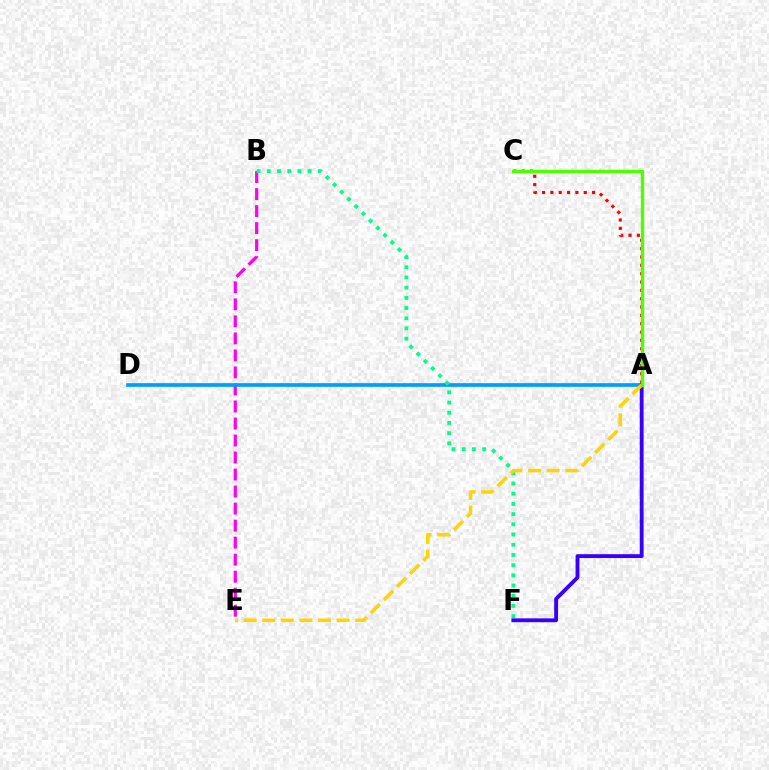{('B', 'E'): [{'color': '#ff00ed', 'line_style': 'dashed', 'thickness': 2.31}], ('A', 'D'): [{'color': '#009eff', 'line_style': 'solid', 'thickness': 2.65}], ('A', 'F'): [{'color': '#3700ff', 'line_style': 'solid', 'thickness': 2.78}], ('B', 'F'): [{'color': '#00ff86', 'line_style': 'dotted', 'thickness': 2.77}], ('A', 'C'): [{'color': '#ff0000', 'line_style': 'dotted', 'thickness': 2.27}, {'color': '#4fff00', 'line_style': 'solid', 'thickness': 2.42}], ('A', 'E'): [{'color': '#ffd500', 'line_style': 'dashed', 'thickness': 2.52}]}